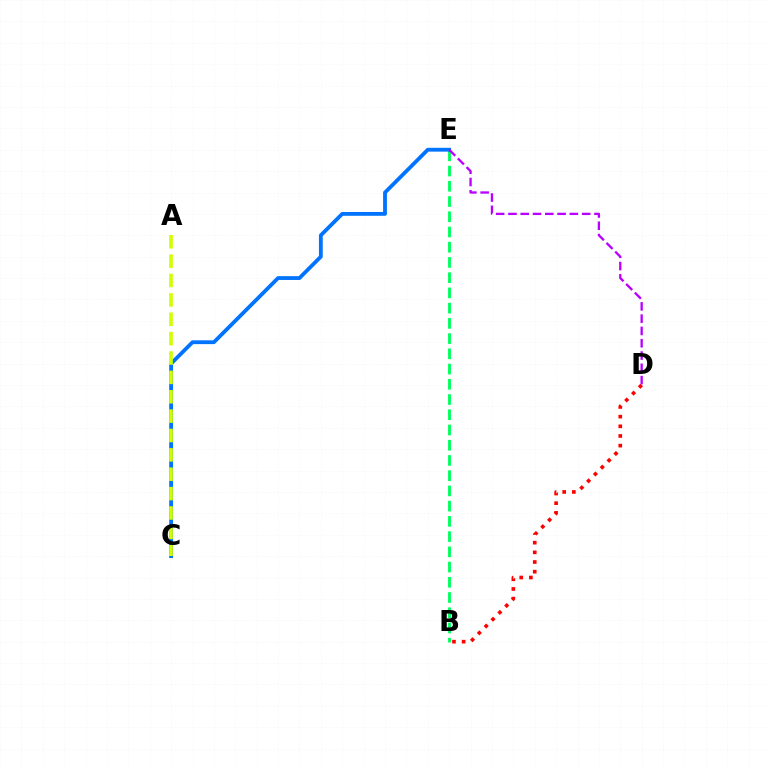{('B', 'E'): [{'color': '#00ff5c', 'line_style': 'dashed', 'thickness': 2.07}], ('C', 'E'): [{'color': '#0074ff', 'line_style': 'solid', 'thickness': 2.74}], ('B', 'D'): [{'color': '#ff0000', 'line_style': 'dotted', 'thickness': 2.63}], ('D', 'E'): [{'color': '#b900ff', 'line_style': 'dashed', 'thickness': 1.67}], ('A', 'C'): [{'color': '#d1ff00', 'line_style': 'dashed', 'thickness': 2.63}]}